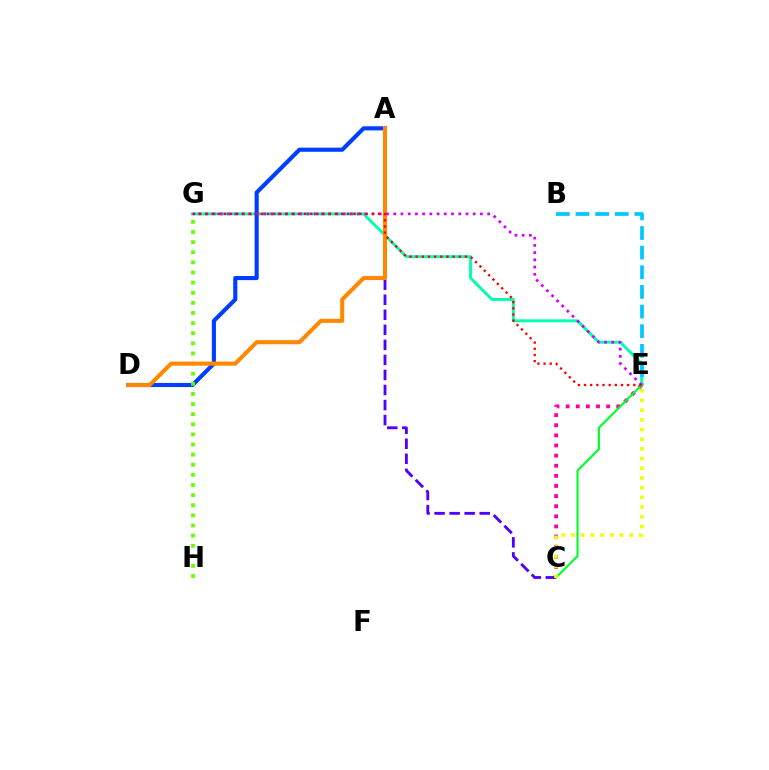{('C', 'E'): [{'color': '#ff00a0', 'line_style': 'dotted', 'thickness': 2.75}, {'color': '#00ff27', 'line_style': 'solid', 'thickness': 1.54}, {'color': '#eeff00', 'line_style': 'dotted', 'thickness': 2.63}], ('E', 'G'): [{'color': '#00ffaf', 'line_style': 'solid', 'thickness': 2.11}, {'color': '#d600ff', 'line_style': 'dotted', 'thickness': 1.96}, {'color': '#ff0000', 'line_style': 'dotted', 'thickness': 1.68}], ('A', 'C'): [{'color': '#4f00ff', 'line_style': 'dashed', 'thickness': 2.04}], ('A', 'D'): [{'color': '#003fff', 'line_style': 'solid', 'thickness': 2.97}, {'color': '#ff8800', 'line_style': 'solid', 'thickness': 2.92}], ('B', 'E'): [{'color': '#00c7ff', 'line_style': 'dashed', 'thickness': 2.67}], ('G', 'H'): [{'color': '#66ff00', 'line_style': 'dotted', 'thickness': 2.75}]}